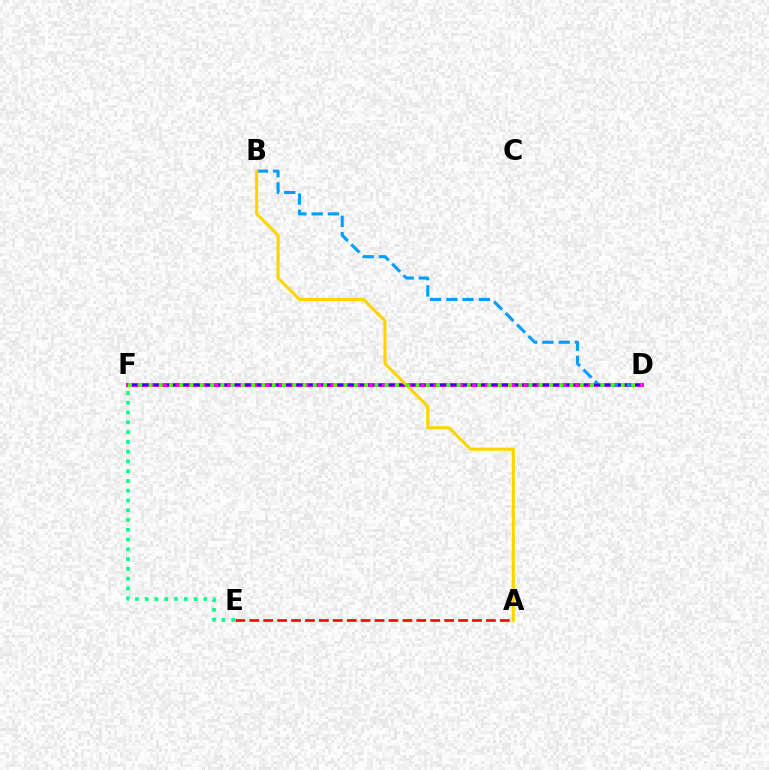{('E', 'F'): [{'color': '#00ff86', 'line_style': 'dotted', 'thickness': 2.65}], ('A', 'E'): [{'color': '#ff0000', 'line_style': 'dashed', 'thickness': 1.89}], ('D', 'F'): [{'color': '#ff00ed', 'line_style': 'solid', 'thickness': 2.88}, {'color': '#3700ff', 'line_style': 'dashed', 'thickness': 1.75}, {'color': '#4fff00', 'line_style': 'dotted', 'thickness': 2.79}], ('B', 'D'): [{'color': '#009eff', 'line_style': 'dashed', 'thickness': 2.21}], ('A', 'B'): [{'color': '#ffd500', 'line_style': 'solid', 'thickness': 2.24}]}